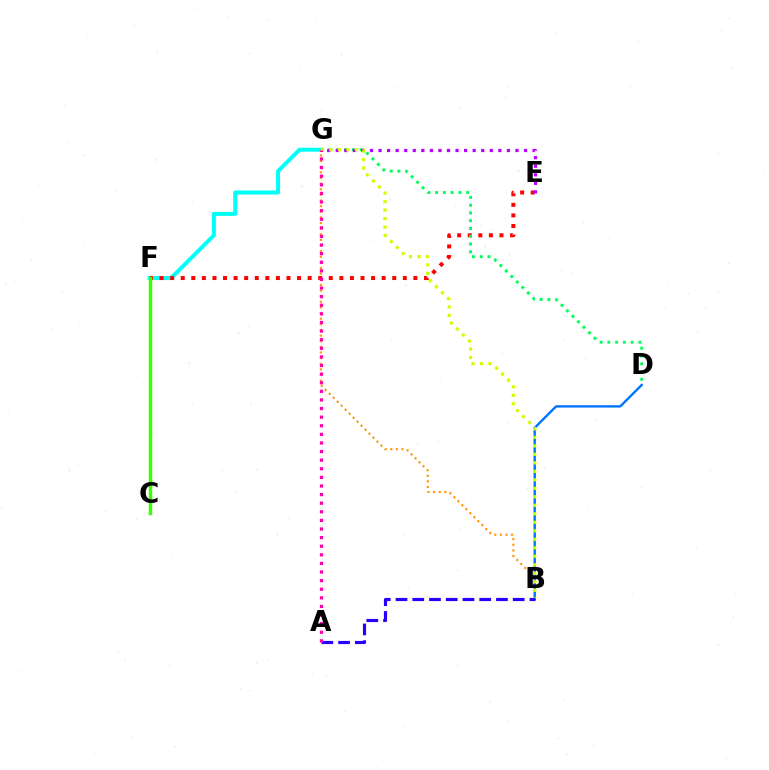{('F', 'G'): [{'color': '#00fff6', 'line_style': 'solid', 'thickness': 2.88}], ('E', 'F'): [{'color': '#ff0000', 'line_style': 'dotted', 'thickness': 2.87}], ('B', 'G'): [{'color': '#ff9400', 'line_style': 'dotted', 'thickness': 1.53}, {'color': '#d1ff00', 'line_style': 'dotted', 'thickness': 2.31}], ('B', 'D'): [{'color': '#0074ff', 'line_style': 'solid', 'thickness': 1.71}], ('D', 'G'): [{'color': '#00ff5c', 'line_style': 'dotted', 'thickness': 2.11}], ('E', 'G'): [{'color': '#b900ff', 'line_style': 'dotted', 'thickness': 2.33}], ('C', 'F'): [{'color': '#3dff00', 'line_style': 'solid', 'thickness': 2.5}], ('A', 'B'): [{'color': '#2500ff', 'line_style': 'dashed', 'thickness': 2.27}], ('A', 'G'): [{'color': '#ff00ac', 'line_style': 'dotted', 'thickness': 2.34}]}